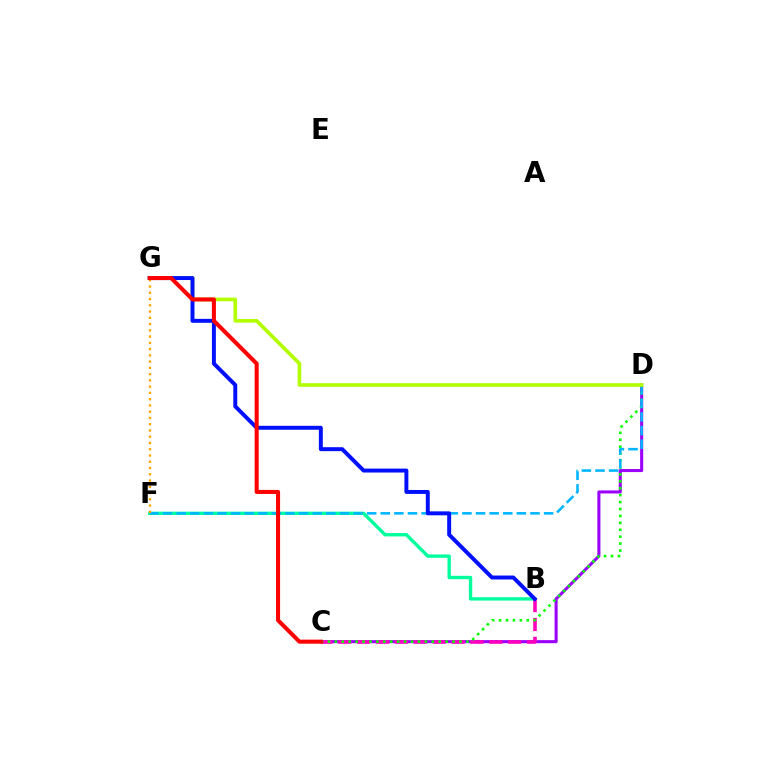{('C', 'D'): [{'color': '#9b00ff', 'line_style': 'solid', 'thickness': 2.2}, {'color': '#08ff00', 'line_style': 'dotted', 'thickness': 1.88}], ('B', 'F'): [{'color': '#00ff9d', 'line_style': 'solid', 'thickness': 2.43}], ('B', 'C'): [{'color': '#ff00bd', 'line_style': 'dashed', 'thickness': 2.57}], ('D', 'F'): [{'color': '#00b5ff', 'line_style': 'dashed', 'thickness': 1.85}], ('D', 'G'): [{'color': '#b3ff00', 'line_style': 'solid', 'thickness': 2.64}], ('B', 'G'): [{'color': '#0010ff', 'line_style': 'solid', 'thickness': 2.84}], ('F', 'G'): [{'color': '#ffa500', 'line_style': 'dotted', 'thickness': 1.7}], ('C', 'G'): [{'color': '#ff0000', 'line_style': 'solid', 'thickness': 2.92}]}